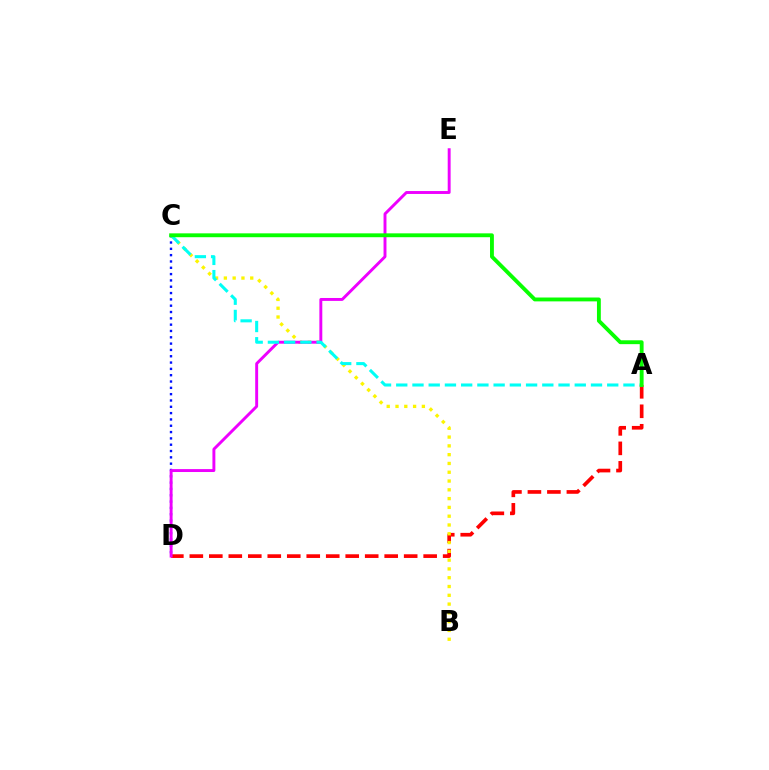{('A', 'D'): [{'color': '#ff0000', 'line_style': 'dashed', 'thickness': 2.65}], ('B', 'C'): [{'color': '#fcf500', 'line_style': 'dotted', 'thickness': 2.39}], ('C', 'D'): [{'color': '#0010ff', 'line_style': 'dotted', 'thickness': 1.72}], ('D', 'E'): [{'color': '#ee00ff', 'line_style': 'solid', 'thickness': 2.1}], ('A', 'C'): [{'color': '#00fff6', 'line_style': 'dashed', 'thickness': 2.2}, {'color': '#08ff00', 'line_style': 'solid', 'thickness': 2.78}]}